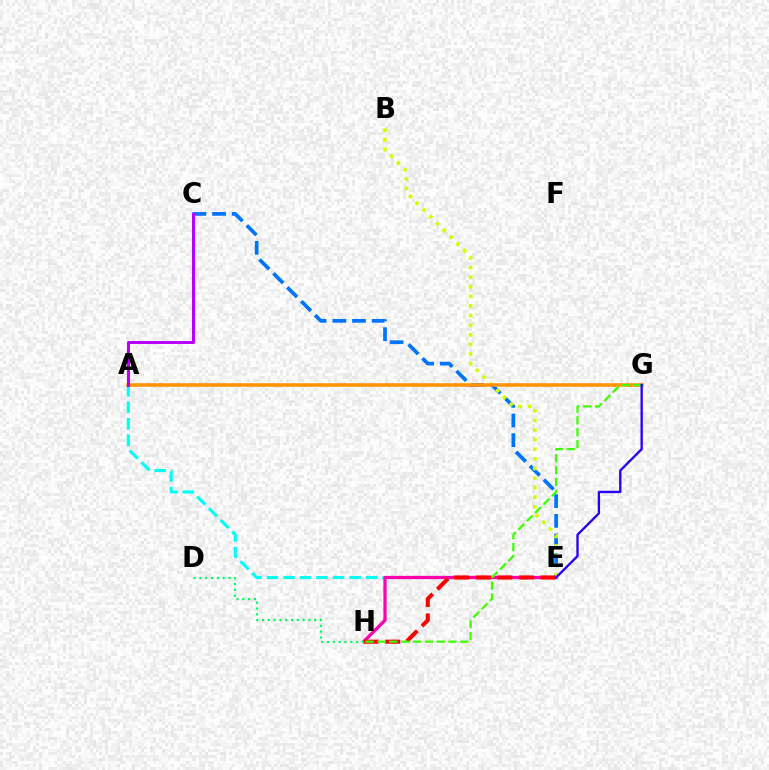{('A', 'E'): [{'color': '#00fff6', 'line_style': 'dashed', 'thickness': 2.24}], ('C', 'E'): [{'color': '#0074ff', 'line_style': 'dashed', 'thickness': 2.67}], ('B', 'E'): [{'color': '#d1ff00', 'line_style': 'dotted', 'thickness': 2.61}], ('A', 'G'): [{'color': '#ff9400', 'line_style': 'solid', 'thickness': 2.57}], ('E', 'H'): [{'color': '#ff00ac', 'line_style': 'solid', 'thickness': 2.32}, {'color': '#ff0000', 'line_style': 'dashed', 'thickness': 2.93}], ('G', 'H'): [{'color': '#3dff00', 'line_style': 'dashed', 'thickness': 1.61}], ('E', 'G'): [{'color': '#2500ff', 'line_style': 'solid', 'thickness': 1.68}], ('A', 'C'): [{'color': '#b900ff', 'line_style': 'solid', 'thickness': 2.17}], ('D', 'H'): [{'color': '#00ff5c', 'line_style': 'dotted', 'thickness': 1.58}]}